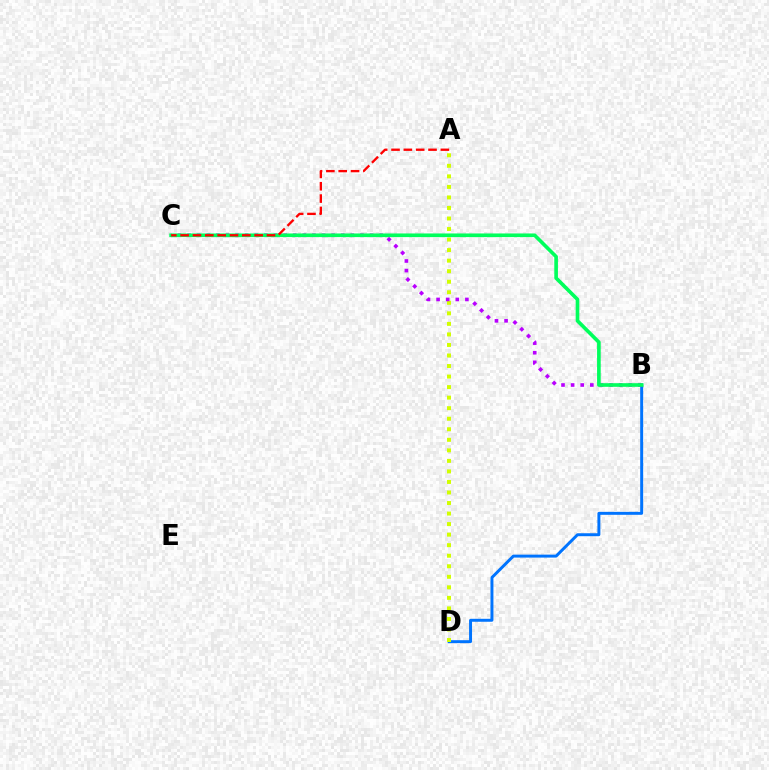{('B', 'D'): [{'color': '#0074ff', 'line_style': 'solid', 'thickness': 2.13}], ('A', 'D'): [{'color': '#d1ff00', 'line_style': 'dotted', 'thickness': 2.86}], ('B', 'C'): [{'color': '#b900ff', 'line_style': 'dotted', 'thickness': 2.61}, {'color': '#00ff5c', 'line_style': 'solid', 'thickness': 2.62}], ('A', 'C'): [{'color': '#ff0000', 'line_style': 'dashed', 'thickness': 1.68}]}